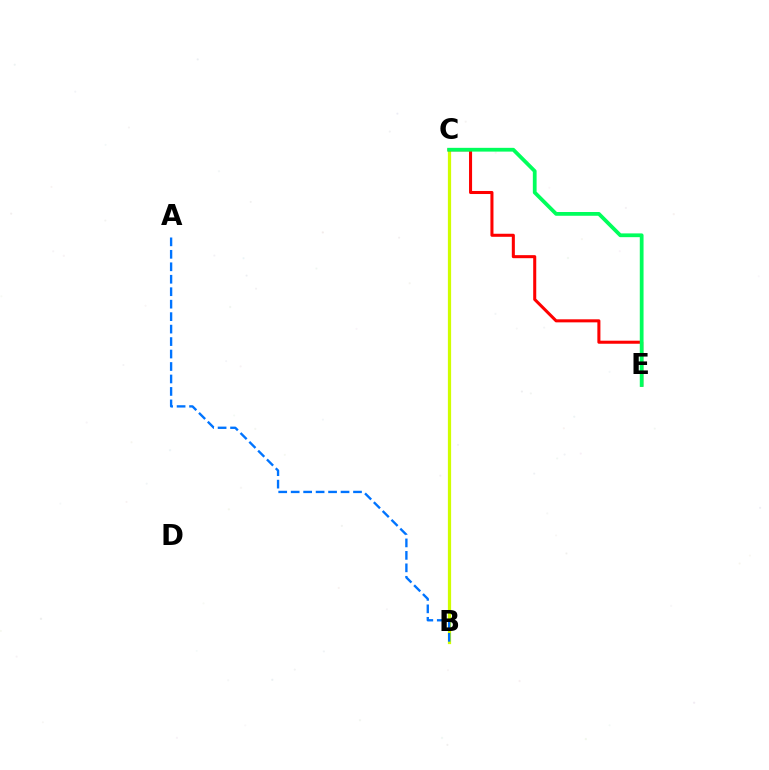{('B', 'C'): [{'color': '#b900ff', 'line_style': 'solid', 'thickness': 1.81}, {'color': '#d1ff00', 'line_style': 'solid', 'thickness': 2.33}], ('C', 'E'): [{'color': '#ff0000', 'line_style': 'solid', 'thickness': 2.19}, {'color': '#00ff5c', 'line_style': 'solid', 'thickness': 2.71}], ('A', 'B'): [{'color': '#0074ff', 'line_style': 'dashed', 'thickness': 1.69}]}